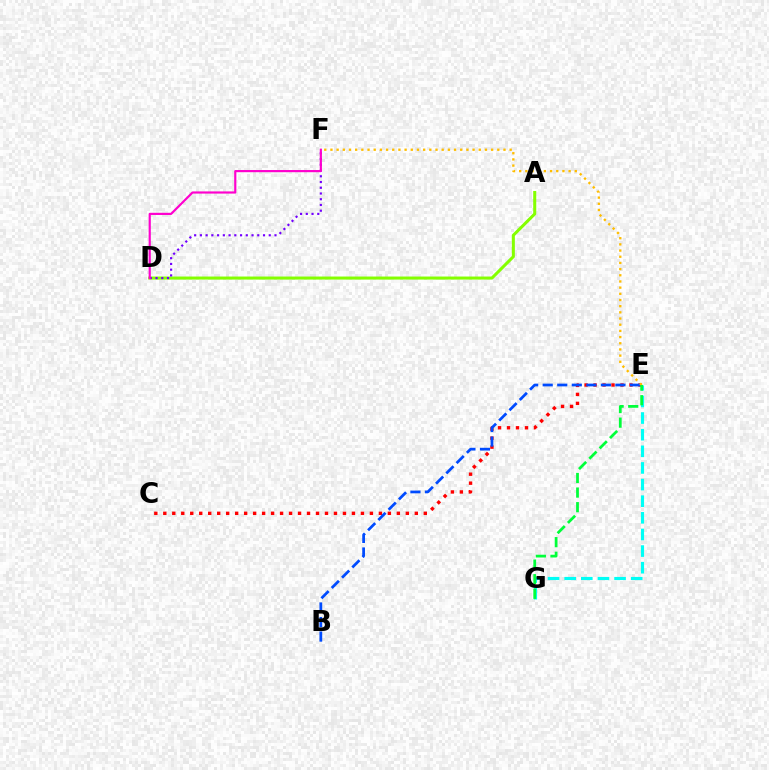{('E', 'G'): [{'color': '#00fff6', 'line_style': 'dashed', 'thickness': 2.26}, {'color': '#00ff39', 'line_style': 'dashed', 'thickness': 1.98}], ('C', 'E'): [{'color': '#ff0000', 'line_style': 'dotted', 'thickness': 2.44}], ('B', 'E'): [{'color': '#004bff', 'line_style': 'dashed', 'thickness': 1.98}], ('A', 'D'): [{'color': '#84ff00', 'line_style': 'solid', 'thickness': 2.19}], ('E', 'F'): [{'color': '#ffbd00', 'line_style': 'dotted', 'thickness': 1.68}], ('D', 'F'): [{'color': '#7200ff', 'line_style': 'dotted', 'thickness': 1.56}, {'color': '#ff00cf', 'line_style': 'solid', 'thickness': 1.57}]}